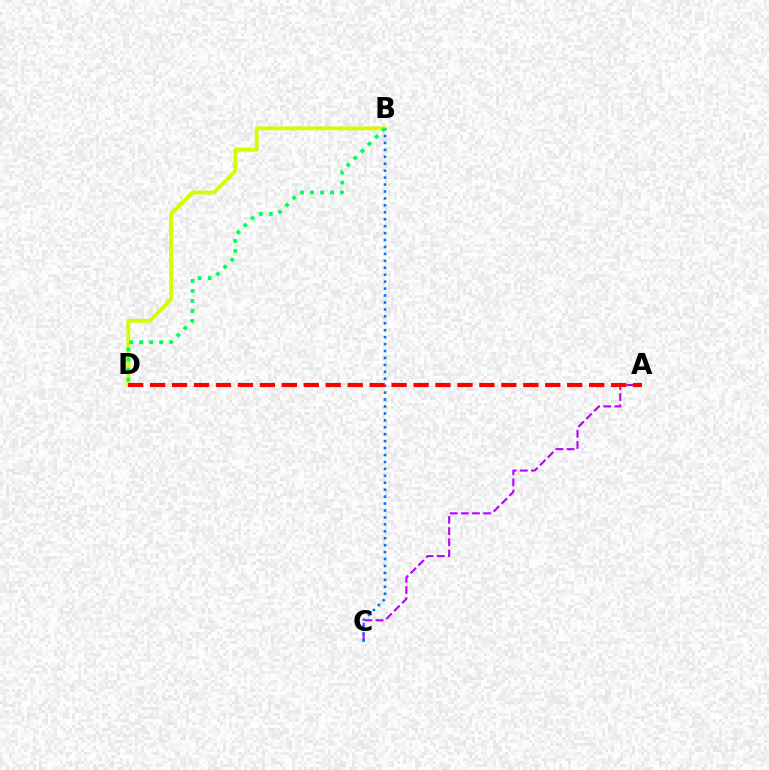{('B', 'D'): [{'color': '#d1ff00', 'line_style': 'solid', 'thickness': 2.76}, {'color': '#00ff5c', 'line_style': 'dotted', 'thickness': 2.72}], ('A', 'C'): [{'color': '#b900ff', 'line_style': 'dashed', 'thickness': 1.51}], ('B', 'C'): [{'color': '#0074ff', 'line_style': 'dotted', 'thickness': 1.88}], ('A', 'D'): [{'color': '#ff0000', 'line_style': 'dashed', 'thickness': 2.98}]}